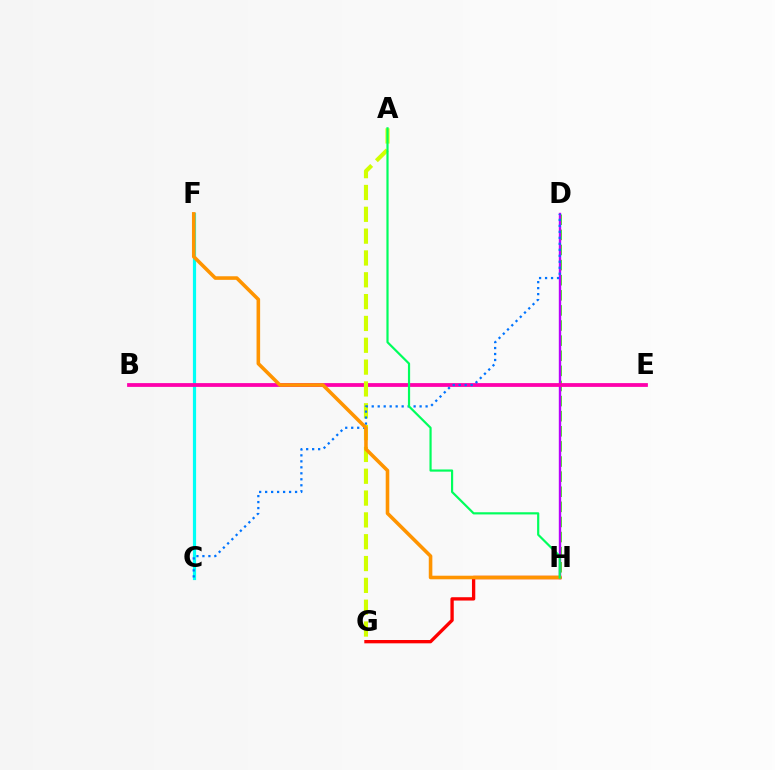{('G', 'H'): [{'color': '#ff0000', 'line_style': 'solid', 'thickness': 2.39}], ('C', 'F'): [{'color': '#00fff6', 'line_style': 'solid', 'thickness': 2.29}], ('D', 'H'): [{'color': '#3dff00', 'line_style': 'dashed', 'thickness': 2.05}, {'color': '#b900ff', 'line_style': 'solid', 'thickness': 1.72}], ('B', 'E'): [{'color': '#2500ff', 'line_style': 'solid', 'thickness': 1.51}, {'color': '#ff00ac', 'line_style': 'solid', 'thickness': 2.72}], ('A', 'G'): [{'color': '#d1ff00', 'line_style': 'dashed', 'thickness': 2.97}], ('C', 'D'): [{'color': '#0074ff', 'line_style': 'dotted', 'thickness': 1.63}], ('F', 'H'): [{'color': '#ff9400', 'line_style': 'solid', 'thickness': 2.58}], ('A', 'H'): [{'color': '#00ff5c', 'line_style': 'solid', 'thickness': 1.57}]}